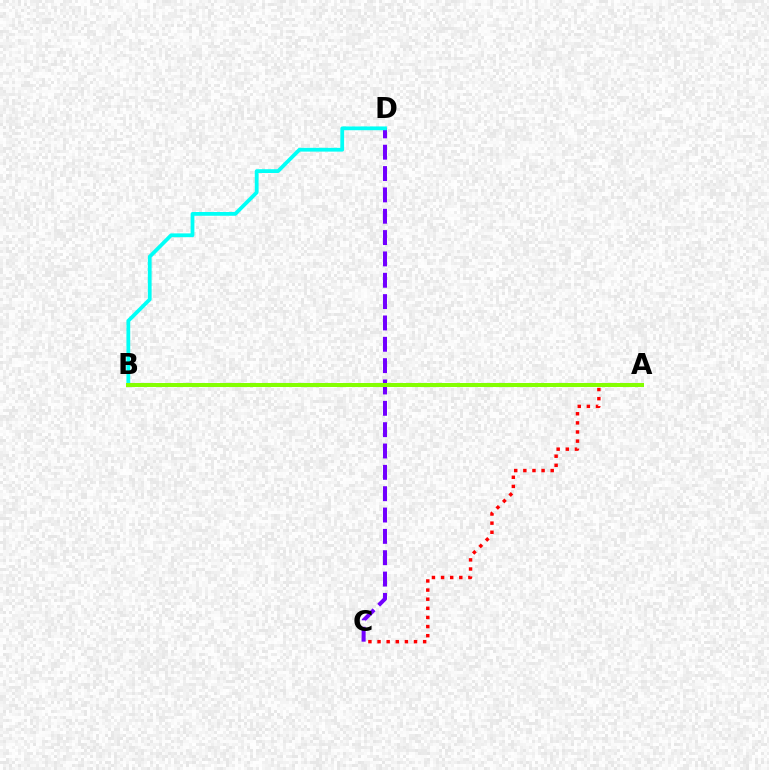{('C', 'D'): [{'color': '#7200ff', 'line_style': 'dashed', 'thickness': 2.9}], ('A', 'C'): [{'color': '#ff0000', 'line_style': 'dotted', 'thickness': 2.48}], ('B', 'D'): [{'color': '#00fff6', 'line_style': 'solid', 'thickness': 2.72}], ('A', 'B'): [{'color': '#84ff00', 'line_style': 'solid', 'thickness': 2.89}]}